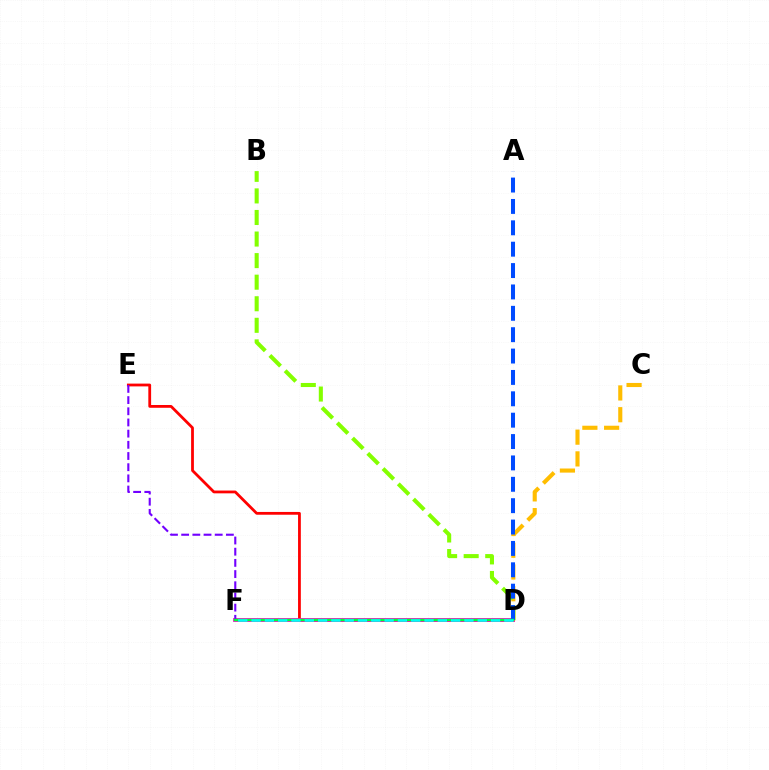{('D', 'E'): [{'color': '#ff0000', 'line_style': 'solid', 'thickness': 2.01}], ('D', 'F'): [{'color': '#ff00cf', 'line_style': 'solid', 'thickness': 2.73}, {'color': '#00ff39', 'line_style': 'solid', 'thickness': 1.78}, {'color': '#00fff6', 'line_style': 'dashed', 'thickness': 1.81}], ('C', 'D'): [{'color': '#ffbd00', 'line_style': 'dashed', 'thickness': 2.95}], ('E', 'F'): [{'color': '#7200ff', 'line_style': 'dashed', 'thickness': 1.52}], ('B', 'D'): [{'color': '#84ff00', 'line_style': 'dashed', 'thickness': 2.93}], ('A', 'D'): [{'color': '#004bff', 'line_style': 'dashed', 'thickness': 2.9}]}